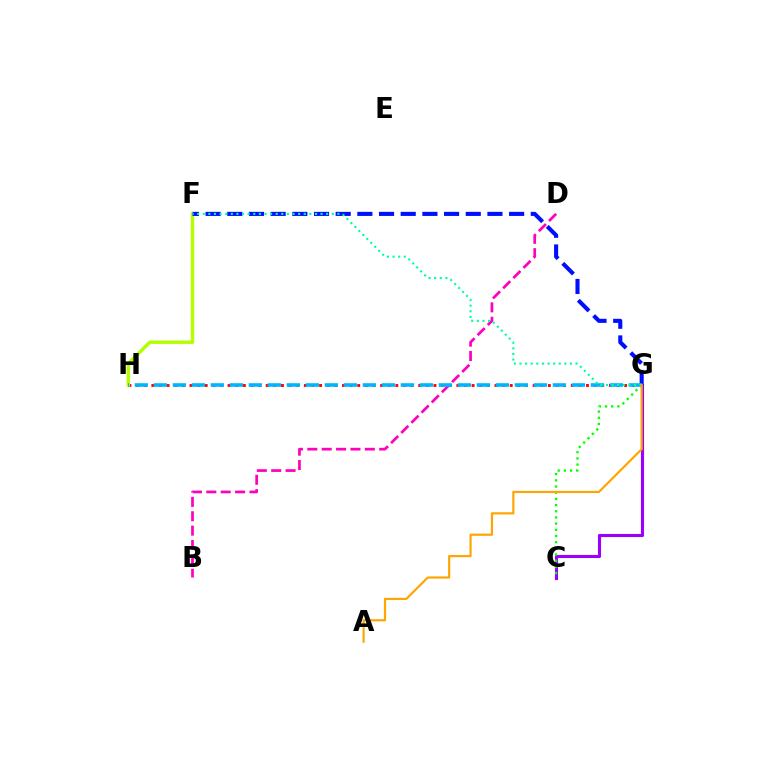{('G', 'H'): [{'color': '#ff0000', 'line_style': 'dotted', 'thickness': 2.07}, {'color': '#00b5ff', 'line_style': 'dashed', 'thickness': 2.58}], ('C', 'G'): [{'color': '#9b00ff', 'line_style': 'solid', 'thickness': 2.24}, {'color': '#08ff00', 'line_style': 'dotted', 'thickness': 1.68}], ('B', 'D'): [{'color': '#ff00bd', 'line_style': 'dashed', 'thickness': 1.95}], ('F', 'H'): [{'color': '#b3ff00', 'line_style': 'solid', 'thickness': 2.46}], ('F', 'G'): [{'color': '#0010ff', 'line_style': 'dashed', 'thickness': 2.95}, {'color': '#00ff9d', 'line_style': 'dotted', 'thickness': 1.52}], ('A', 'G'): [{'color': '#ffa500', 'line_style': 'solid', 'thickness': 1.57}]}